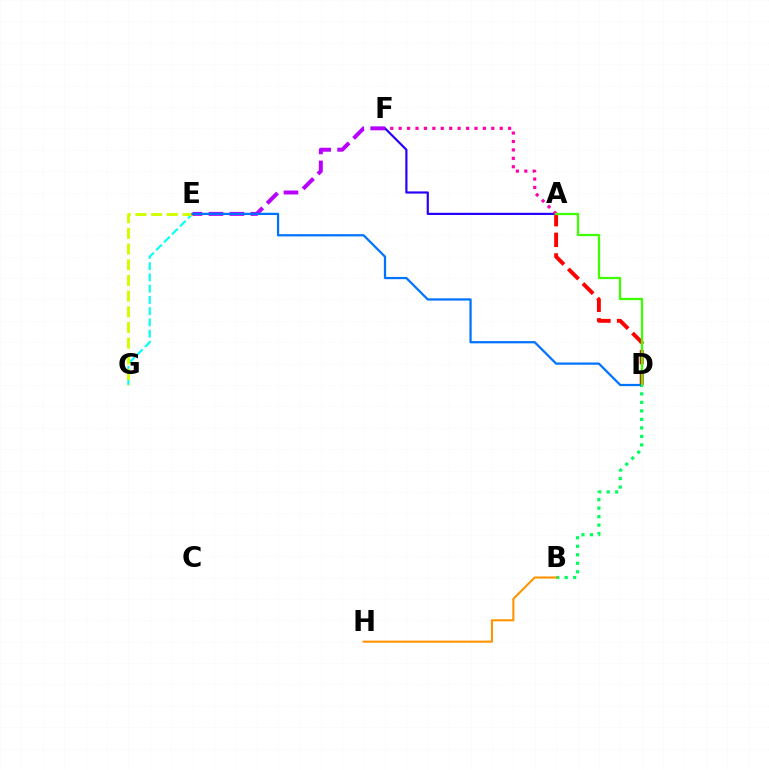{('E', 'G'): [{'color': '#00fff6', 'line_style': 'dashed', 'thickness': 1.53}, {'color': '#d1ff00', 'line_style': 'dashed', 'thickness': 2.13}], ('A', 'F'): [{'color': '#2500ff', 'line_style': 'solid', 'thickness': 1.57}, {'color': '#ff00ac', 'line_style': 'dotted', 'thickness': 2.29}], ('A', 'D'): [{'color': '#ff0000', 'line_style': 'dashed', 'thickness': 2.81}, {'color': '#3dff00', 'line_style': 'solid', 'thickness': 1.63}], ('B', 'D'): [{'color': '#00ff5c', 'line_style': 'dotted', 'thickness': 2.31}], ('B', 'H'): [{'color': '#ff9400', 'line_style': 'solid', 'thickness': 1.51}], ('E', 'F'): [{'color': '#b900ff', 'line_style': 'dashed', 'thickness': 2.85}], ('D', 'E'): [{'color': '#0074ff', 'line_style': 'solid', 'thickness': 1.62}]}